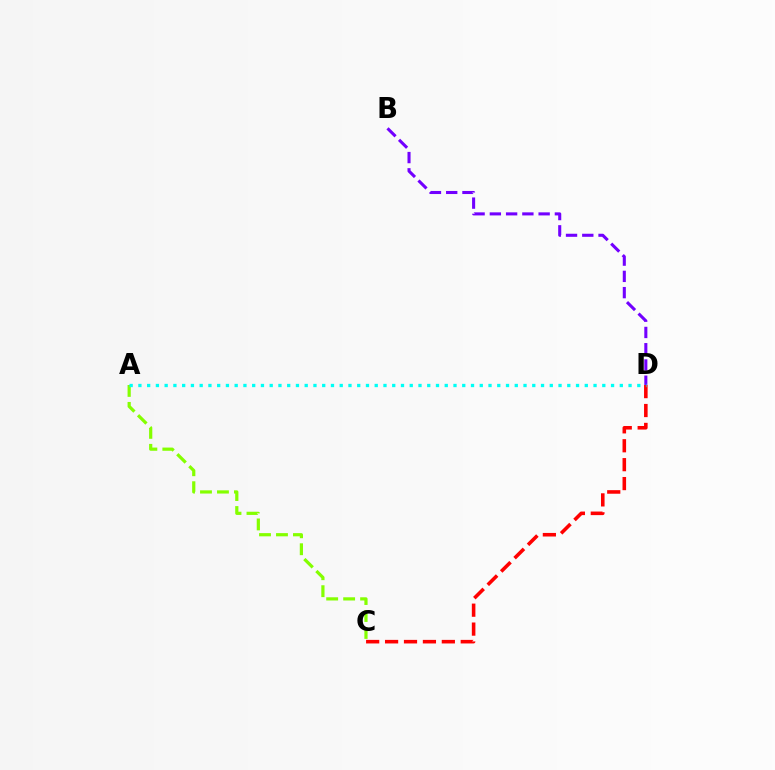{('C', 'D'): [{'color': '#ff0000', 'line_style': 'dashed', 'thickness': 2.57}], ('B', 'D'): [{'color': '#7200ff', 'line_style': 'dashed', 'thickness': 2.21}], ('A', 'C'): [{'color': '#84ff00', 'line_style': 'dashed', 'thickness': 2.3}], ('A', 'D'): [{'color': '#00fff6', 'line_style': 'dotted', 'thickness': 2.38}]}